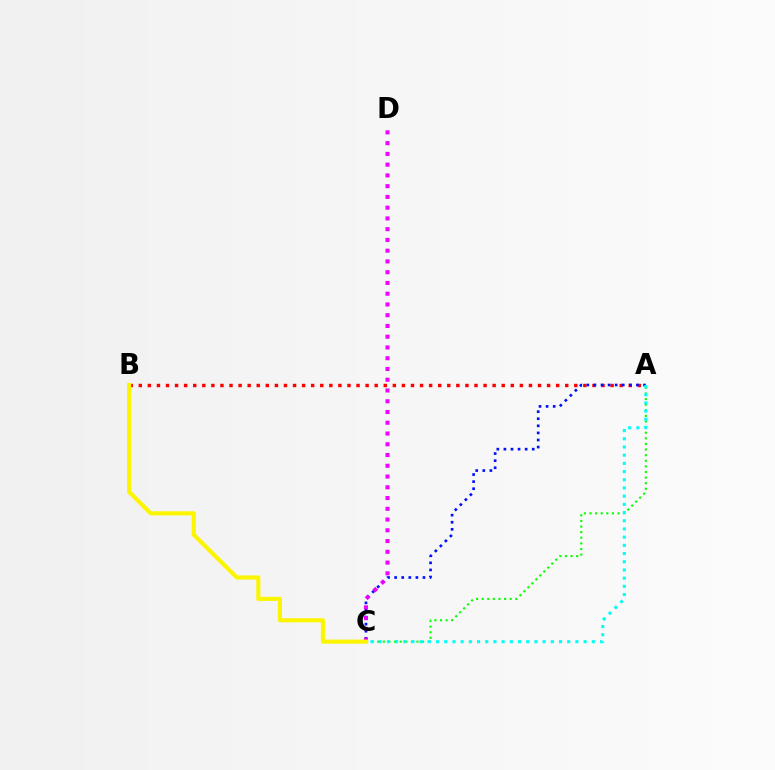{('A', 'C'): [{'color': '#08ff00', 'line_style': 'dotted', 'thickness': 1.52}, {'color': '#0010ff', 'line_style': 'dotted', 'thickness': 1.92}, {'color': '#00fff6', 'line_style': 'dotted', 'thickness': 2.23}], ('A', 'B'): [{'color': '#ff0000', 'line_style': 'dotted', 'thickness': 2.47}], ('C', 'D'): [{'color': '#ee00ff', 'line_style': 'dotted', 'thickness': 2.92}], ('B', 'C'): [{'color': '#fcf500', 'line_style': 'solid', 'thickness': 2.97}]}